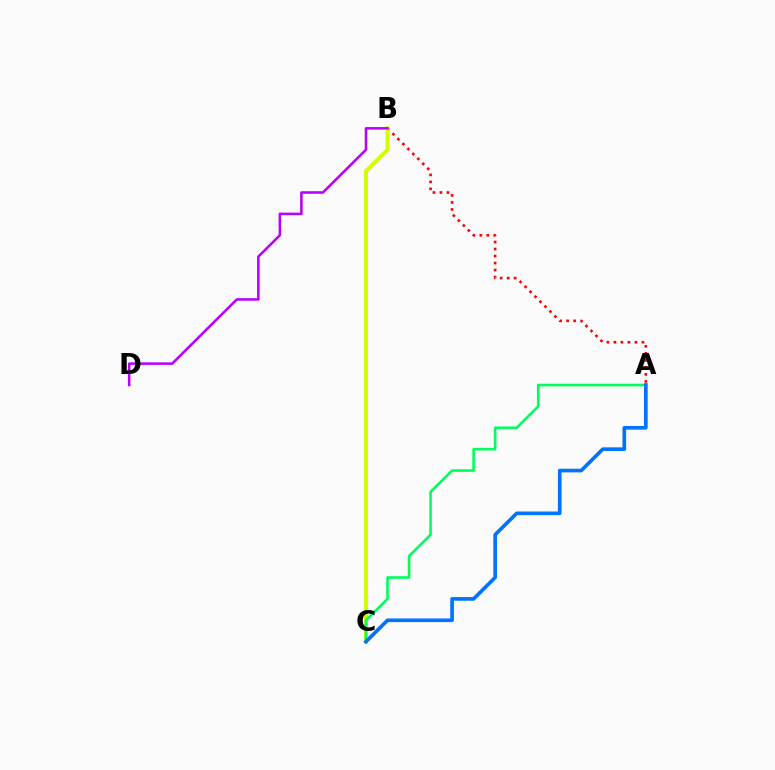{('A', 'B'): [{'color': '#ff0000', 'line_style': 'dotted', 'thickness': 1.9}], ('B', 'C'): [{'color': '#d1ff00', 'line_style': 'solid', 'thickness': 2.9}], ('A', 'C'): [{'color': '#00ff5c', 'line_style': 'solid', 'thickness': 1.88}, {'color': '#0074ff', 'line_style': 'solid', 'thickness': 2.64}], ('B', 'D'): [{'color': '#b900ff', 'line_style': 'solid', 'thickness': 1.83}]}